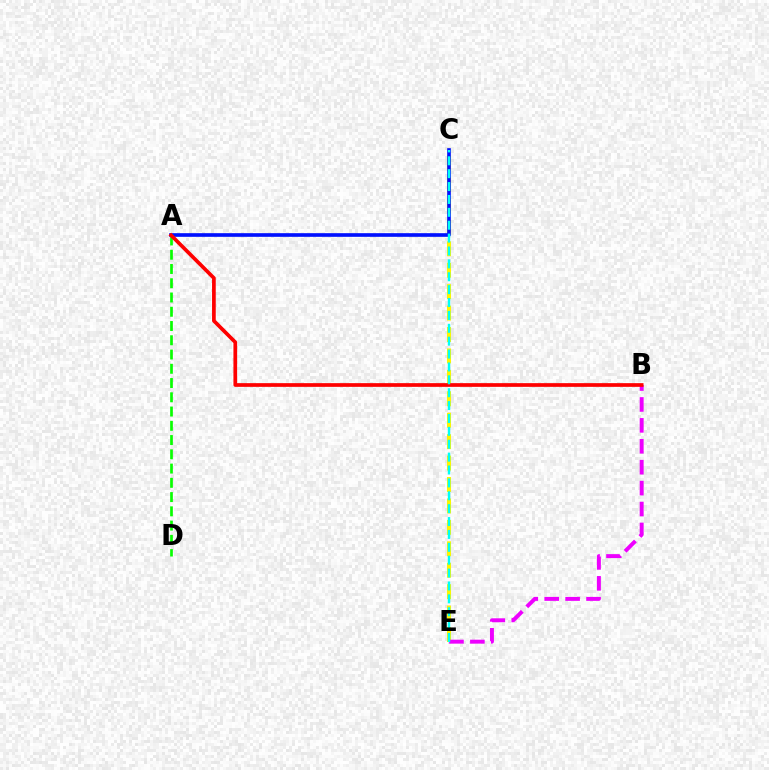{('C', 'E'): [{'color': '#fcf500', 'line_style': 'dashed', 'thickness': 2.91}, {'color': '#00fff6', 'line_style': 'dashed', 'thickness': 1.75}], ('A', 'C'): [{'color': '#0010ff', 'line_style': 'solid', 'thickness': 2.63}], ('A', 'D'): [{'color': '#08ff00', 'line_style': 'dashed', 'thickness': 1.94}], ('B', 'E'): [{'color': '#ee00ff', 'line_style': 'dashed', 'thickness': 2.84}], ('A', 'B'): [{'color': '#ff0000', 'line_style': 'solid', 'thickness': 2.66}]}